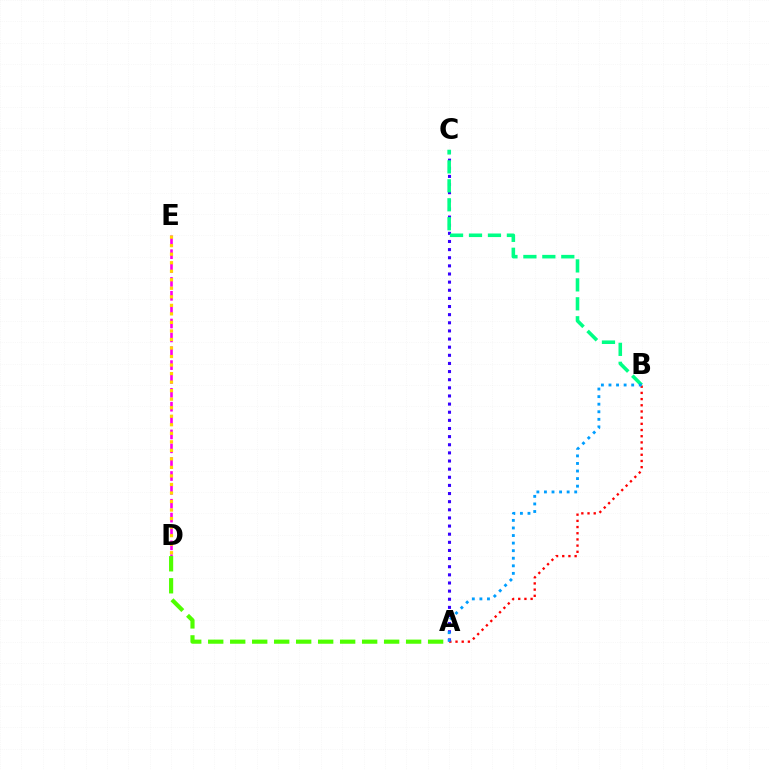{('D', 'E'): [{'color': '#ff00ed', 'line_style': 'dashed', 'thickness': 1.88}, {'color': '#ffd500', 'line_style': 'dotted', 'thickness': 2.32}], ('A', 'B'): [{'color': '#ff0000', 'line_style': 'dotted', 'thickness': 1.68}, {'color': '#009eff', 'line_style': 'dotted', 'thickness': 2.06}], ('A', 'C'): [{'color': '#3700ff', 'line_style': 'dotted', 'thickness': 2.21}], ('B', 'C'): [{'color': '#00ff86', 'line_style': 'dashed', 'thickness': 2.57}], ('A', 'D'): [{'color': '#4fff00', 'line_style': 'dashed', 'thickness': 2.99}]}